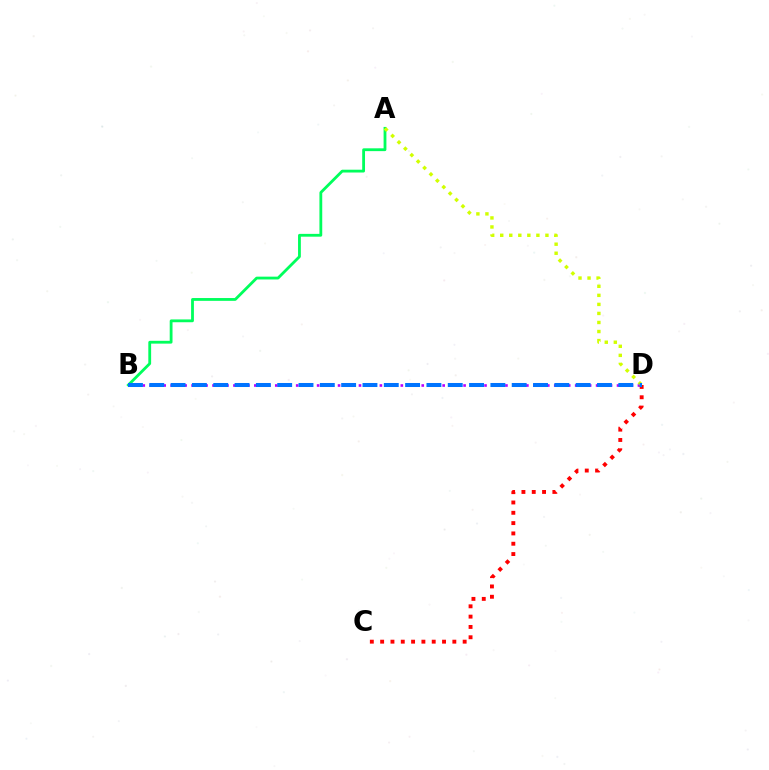{('B', 'D'): [{'color': '#b900ff', 'line_style': 'dotted', 'thickness': 1.89}, {'color': '#0074ff', 'line_style': 'dashed', 'thickness': 2.9}], ('C', 'D'): [{'color': '#ff0000', 'line_style': 'dotted', 'thickness': 2.8}], ('A', 'B'): [{'color': '#00ff5c', 'line_style': 'solid', 'thickness': 2.02}], ('A', 'D'): [{'color': '#d1ff00', 'line_style': 'dotted', 'thickness': 2.46}]}